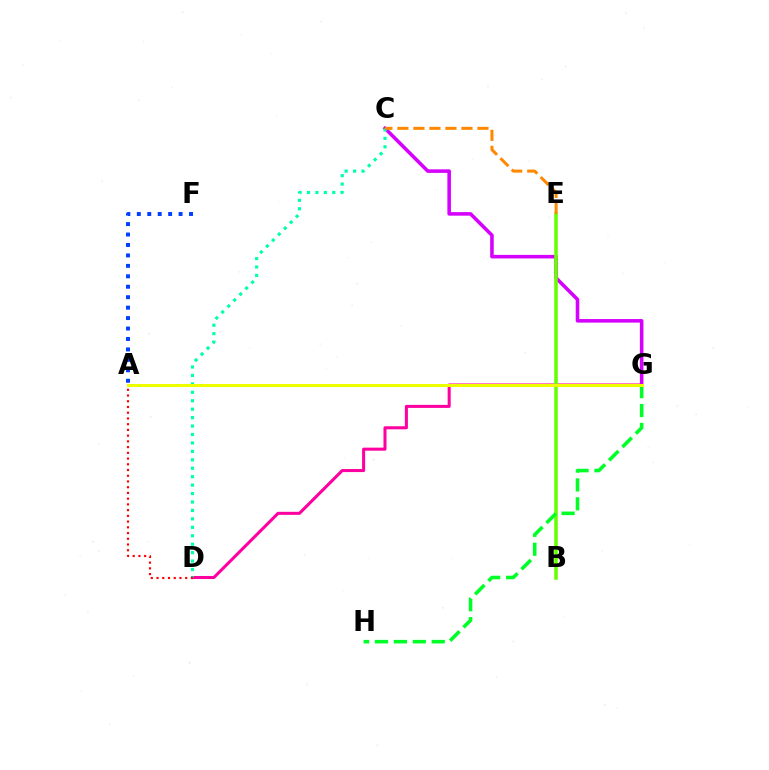{('D', 'G'): [{'color': '#ff00a0', 'line_style': 'solid', 'thickness': 2.19}], ('A', 'G'): [{'color': '#4f00ff', 'line_style': 'solid', 'thickness': 2.05}, {'color': '#00c7ff', 'line_style': 'dashed', 'thickness': 2.07}, {'color': '#eeff00', 'line_style': 'solid', 'thickness': 2.17}], ('C', 'G'): [{'color': '#d600ff', 'line_style': 'solid', 'thickness': 2.56}], ('C', 'D'): [{'color': '#00ffaf', 'line_style': 'dotted', 'thickness': 2.29}], ('B', 'E'): [{'color': '#66ff00', 'line_style': 'solid', 'thickness': 2.54}], ('A', 'F'): [{'color': '#003fff', 'line_style': 'dotted', 'thickness': 2.84}], ('G', 'H'): [{'color': '#00ff27', 'line_style': 'dashed', 'thickness': 2.57}], ('C', 'E'): [{'color': '#ff8800', 'line_style': 'dashed', 'thickness': 2.17}], ('A', 'D'): [{'color': '#ff0000', 'line_style': 'dotted', 'thickness': 1.56}]}